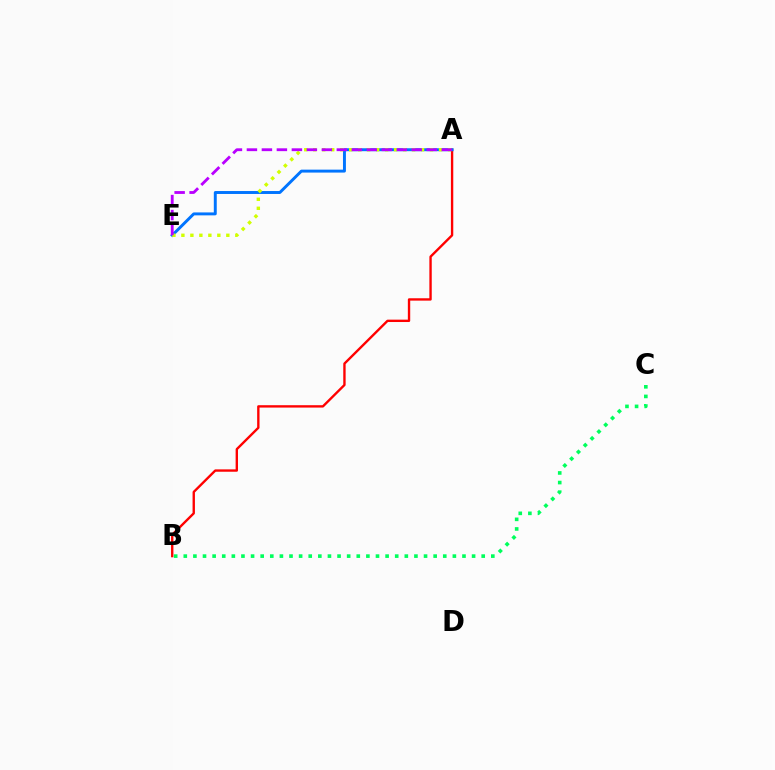{('A', 'B'): [{'color': '#ff0000', 'line_style': 'solid', 'thickness': 1.71}], ('B', 'C'): [{'color': '#00ff5c', 'line_style': 'dotted', 'thickness': 2.61}], ('A', 'E'): [{'color': '#0074ff', 'line_style': 'solid', 'thickness': 2.11}, {'color': '#d1ff00', 'line_style': 'dotted', 'thickness': 2.44}, {'color': '#b900ff', 'line_style': 'dashed', 'thickness': 2.04}]}